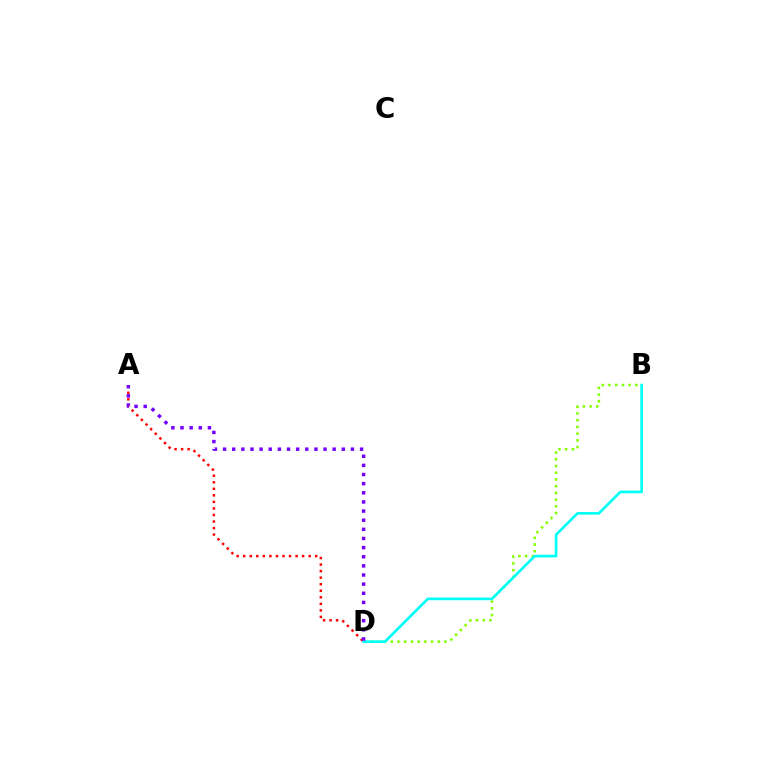{('B', 'D'): [{'color': '#84ff00', 'line_style': 'dotted', 'thickness': 1.83}, {'color': '#00fff6', 'line_style': 'solid', 'thickness': 1.9}], ('A', 'D'): [{'color': '#ff0000', 'line_style': 'dotted', 'thickness': 1.78}, {'color': '#7200ff', 'line_style': 'dotted', 'thickness': 2.48}]}